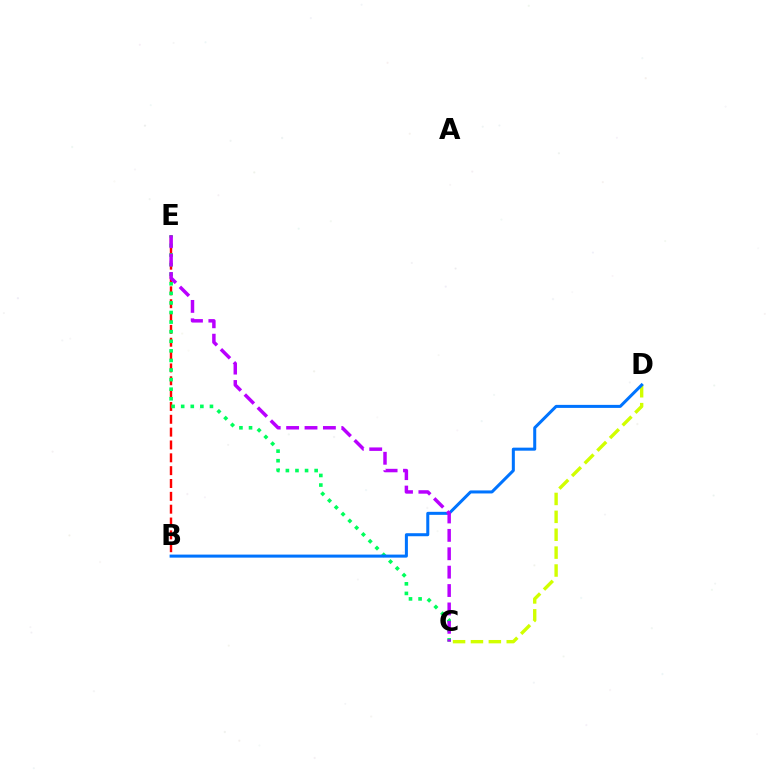{('B', 'E'): [{'color': '#ff0000', 'line_style': 'dashed', 'thickness': 1.74}], ('C', 'D'): [{'color': '#d1ff00', 'line_style': 'dashed', 'thickness': 2.43}], ('C', 'E'): [{'color': '#00ff5c', 'line_style': 'dotted', 'thickness': 2.6}, {'color': '#b900ff', 'line_style': 'dashed', 'thickness': 2.5}], ('B', 'D'): [{'color': '#0074ff', 'line_style': 'solid', 'thickness': 2.18}]}